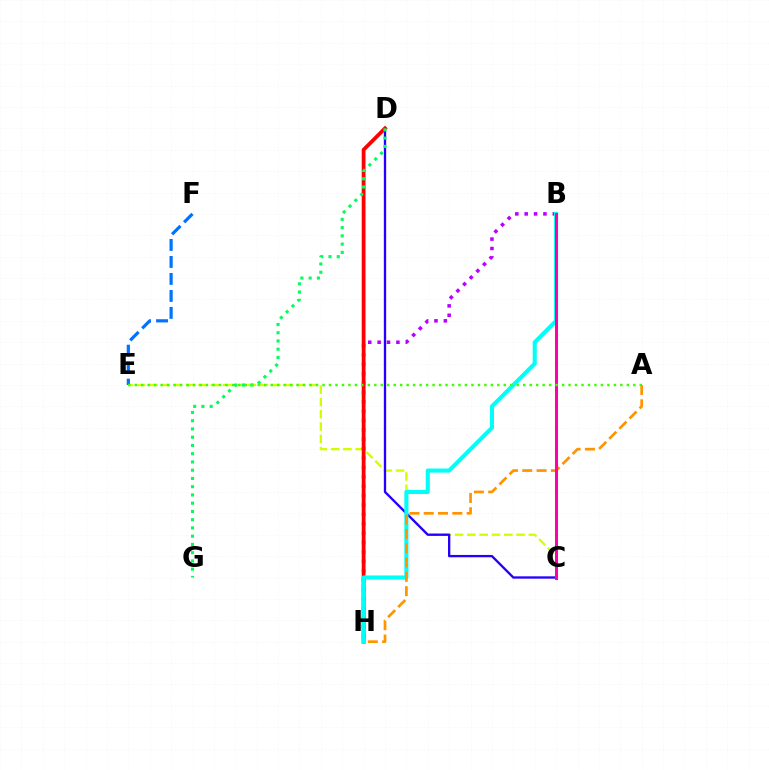{('C', 'E'): [{'color': '#d1ff00', 'line_style': 'dashed', 'thickness': 1.67}], ('B', 'H'): [{'color': '#b900ff', 'line_style': 'dotted', 'thickness': 2.55}, {'color': '#00fff6', 'line_style': 'solid', 'thickness': 2.95}], ('C', 'D'): [{'color': '#2500ff', 'line_style': 'solid', 'thickness': 1.68}], ('D', 'H'): [{'color': '#ff0000', 'line_style': 'solid', 'thickness': 2.72}], ('E', 'F'): [{'color': '#0074ff', 'line_style': 'dashed', 'thickness': 2.31}], ('D', 'G'): [{'color': '#00ff5c', 'line_style': 'dotted', 'thickness': 2.24}], ('A', 'H'): [{'color': '#ff9400', 'line_style': 'dashed', 'thickness': 1.94}], ('B', 'C'): [{'color': '#ff00ac', 'line_style': 'solid', 'thickness': 2.18}], ('A', 'E'): [{'color': '#3dff00', 'line_style': 'dotted', 'thickness': 1.76}]}